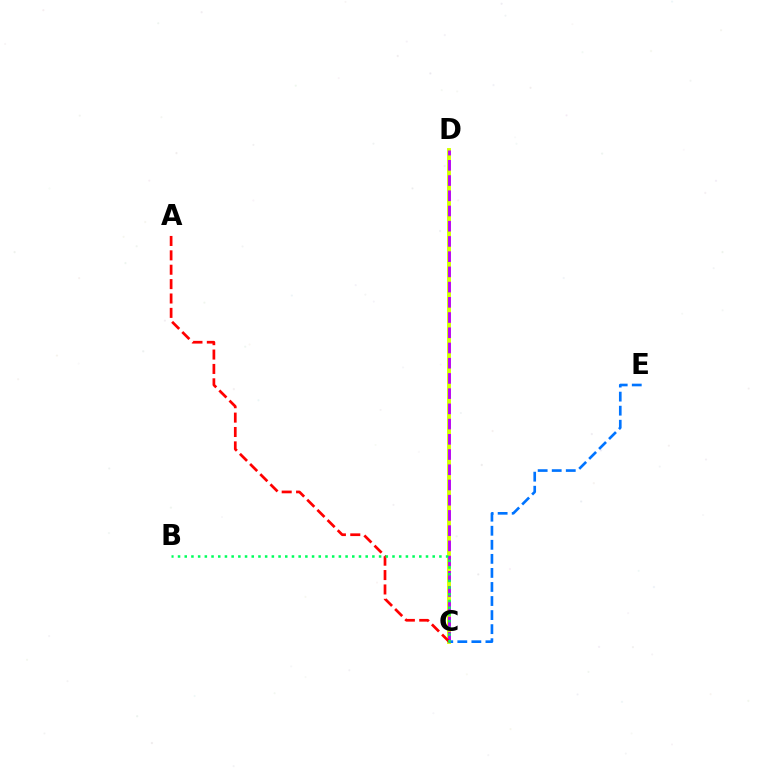{('C', 'D'): [{'color': '#d1ff00', 'line_style': 'solid', 'thickness': 2.81}, {'color': '#b900ff', 'line_style': 'dashed', 'thickness': 2.07}], ('C', 'E'): [{'color': '#0074ff', 'line_style': 'dashed', 'thickness': 1.91}], ('A', 'C'): [{'color': '#ff0000', 'line_style': 'dashed', 'thickness': 1.95}], ('B', 'C'): [{'color': '#00ff5c', 'line_style': 'dotted', 'thickness': 1.82}]}